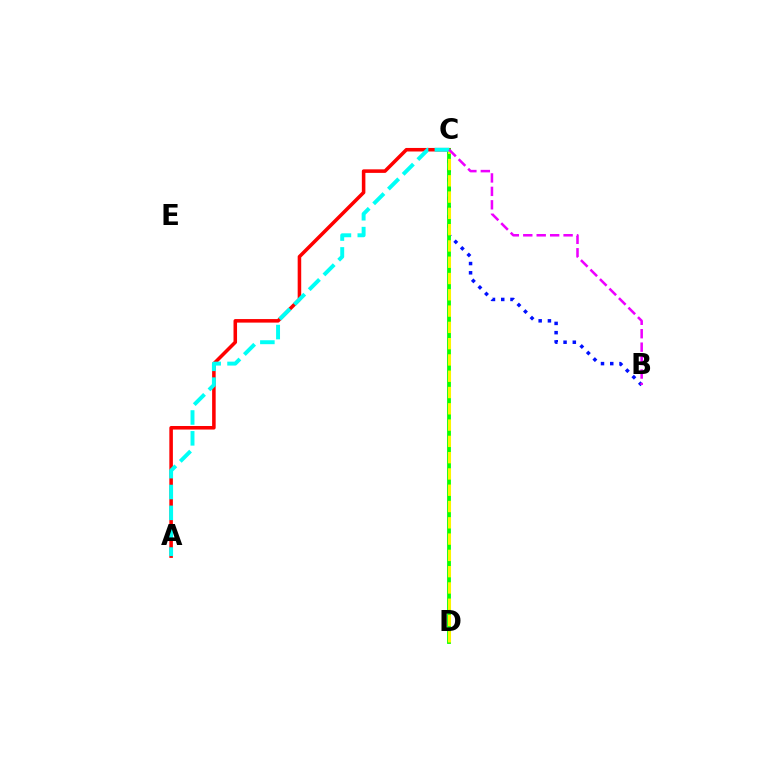{('B', 'C'): [{'color': '#0010ff', 'line_style': 'dotted', 'thickness': 2.52}, {'color': '#ee00ff', 'line_style': 'dashed', 'thickness': 1.83}], ('A', 'C'): [{'color': '#ff0000', 'line_style': 'solid', 'thickness': 2.55}, {'color': '#00fff6', 'line_style': 'dashed', 'thickness': 2.83}], ('C', 'D'): [{'color': '#08ff00', 'line_style': 'solid', 'thickness': 2.73}, {'color': '#fcf500', 'line_style': 'dashed', 'thickness': 2.21}]}